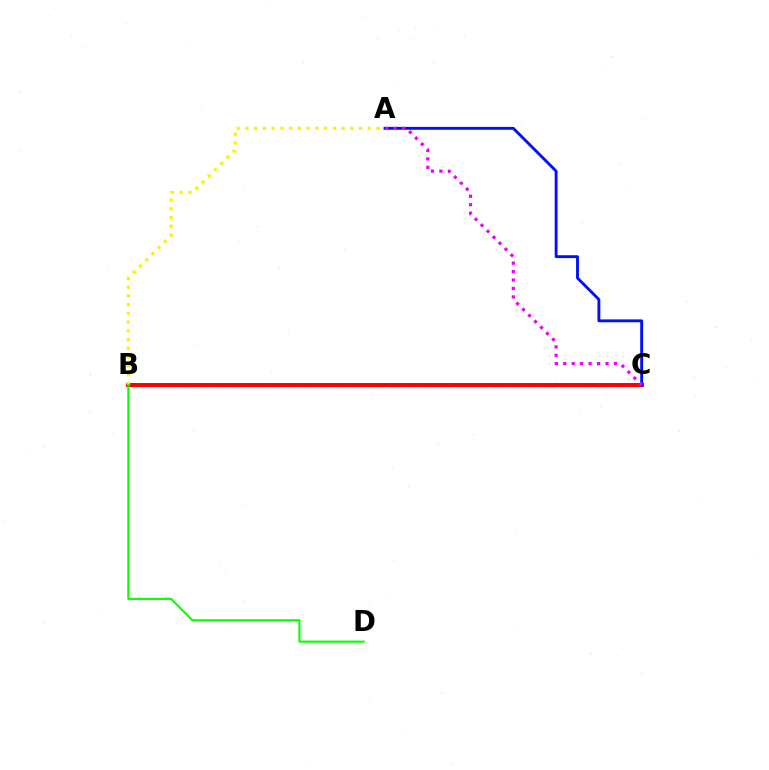{('B', 'C'): [{'color': '#00fff6', 'line_style': 'dashed', 'thickness': 2.35}, {'color': '#ff0000', 'line_style': 'solid', 'thickness': 2.87}], ('A', 'B'): [{'color': '#fcf500', 'line_style': 'dotted', 'thickness': 2.38}], ('A', 'C'): [{'color': '#0010ff', 'line_style': 'solid', 'thickness': 2.07}, {'color': '#ee00ff', 'line_style': 'dotted', 'thickness': 2.3}], ('B', 'D'): [{'color': '#08ff00', 'line_style': 'solid', 'thickness': 1.53}]}